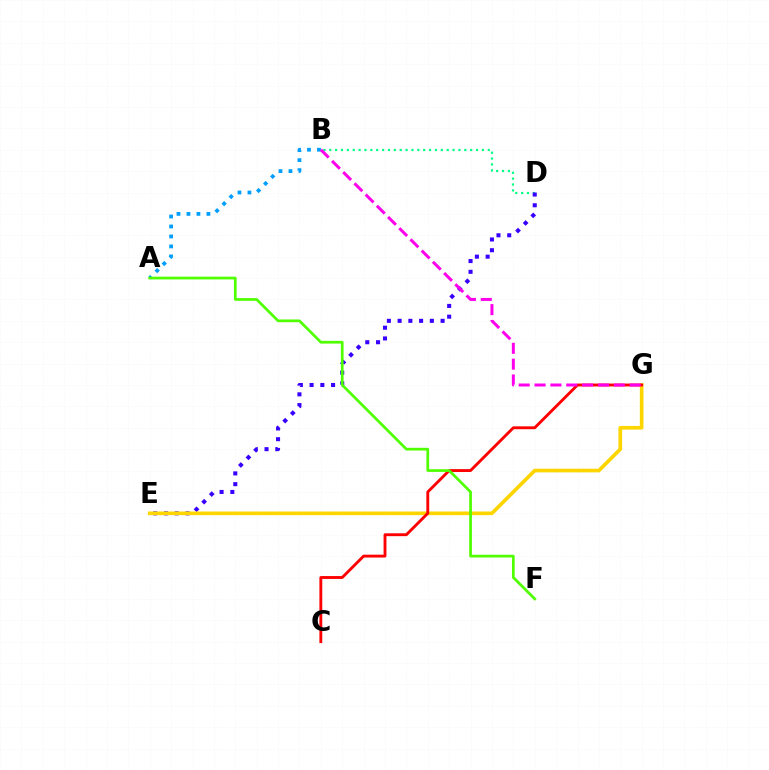{('B', 'D'): [{'color': '#00ff86', 'line_style': 'dotted', 'thickness': 1.6}], ('D', 'E'): [{'color': '#3700ff', 'line_style': 'dotted', 'thickness': 2.92}], ('A', 'B'): [{'color': '#009eff', 'line_style': 'dotted', 'thickness': 2.71}], ('E', 'G'): [{'color': '#ffd500', 'line_style': 'solid', 'thickness': 2.63}], ('C', 'G'): [{'color': '#ff0000', 'line_style': 'solid', 'thickness': 2.06}], ('B', 'G'): [{'color': '#ff00ed', 'line_style': 'dashed', 'thickness': 2.15}], ('A', 'F'): [{'color': '#4fff00', 'line_style': 'solid', 'thickness': 1.96}]}